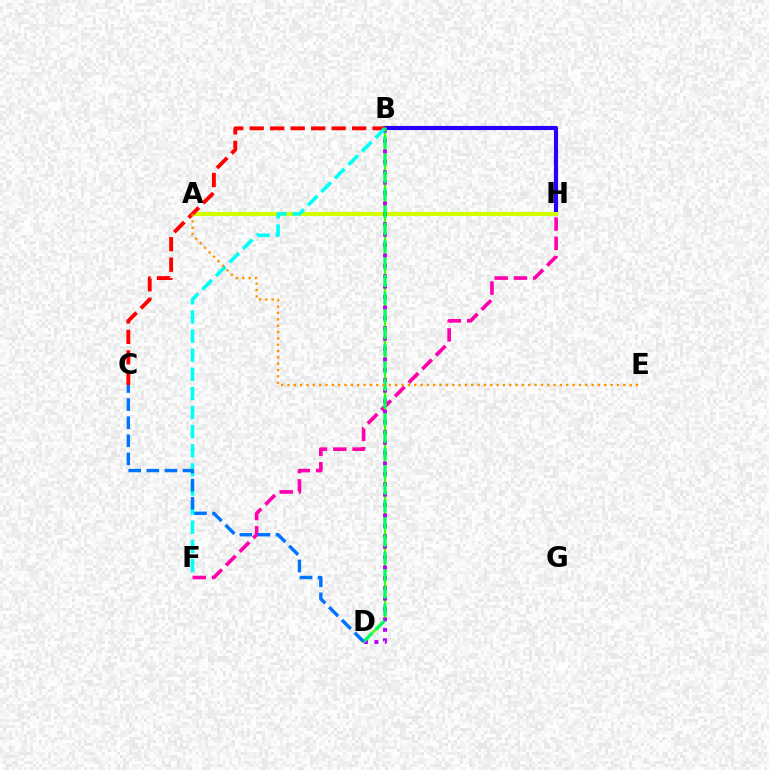{('F', 'H'): [{'color': '#ff00ac', 'line_style': 'dashed', 'thickness': 2.62}], ('B', 'H'): [{'color': '#2500ff', 'line_style': 'solid', 'thickness': 2.97}], ('A', 'H'): [{'color': '#d1ff00', 'line_style': 'solid', 'thickness': 2.95}], ('B', 'D'): [{'color': '#3dff00', 'line_style': 'solid', 'thickness': 1.6}, {'color': '#b900ff', 'line_style': 'dotted', 'thickness': 2.83}, {'color': '#00ff5c', 'line_style': 'dashed', 'thickness': 2.35}], ('B', 'C'): [{'color': '#ff0000', 'line_style': 'dashed', 'thickness': 2.78}], ('B', 'F'): [{'color': '#00fff6', 'line_style': 'dashed', 'thickness': 2.6}], ('C', 'D'): [{'color': '#0074ff', 'line_style': 'dashed', 'thickness': 2.46}], ('A', 'E'): [{'color': '#ff9400', 'line_style': 'dotted', 'thickness': 1.72}]}